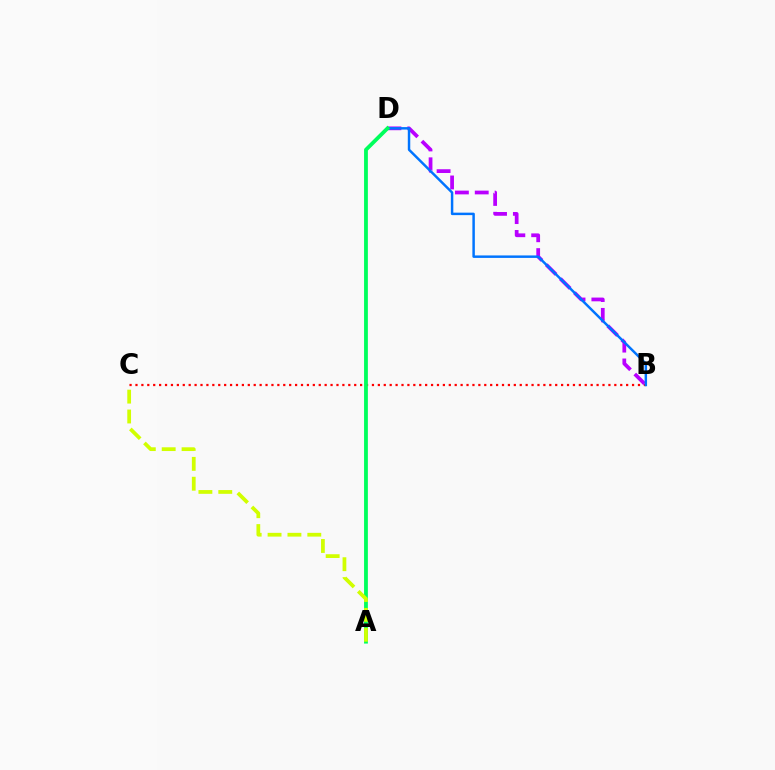{('B', 'C'): [{'color': '#ff0000', 'line_style': 'dotted', 'thickness': 1.61}], ('B', 'D'): [{'color': '#b900ff', 'line_style': 'dashed', 'thickness': 2.7}, {'color': '#0074ff', 'line_style': 'solid', 'thickness': 1.78}], ('A', 'D'): [{'color': '#00ff5c', 'line_style': 'solid', 'thickness': 2.74}], ('A', 'C'): [{'color': '#d1ff00', 'line_style': 'dashed', 'thickness': 2.7}]}